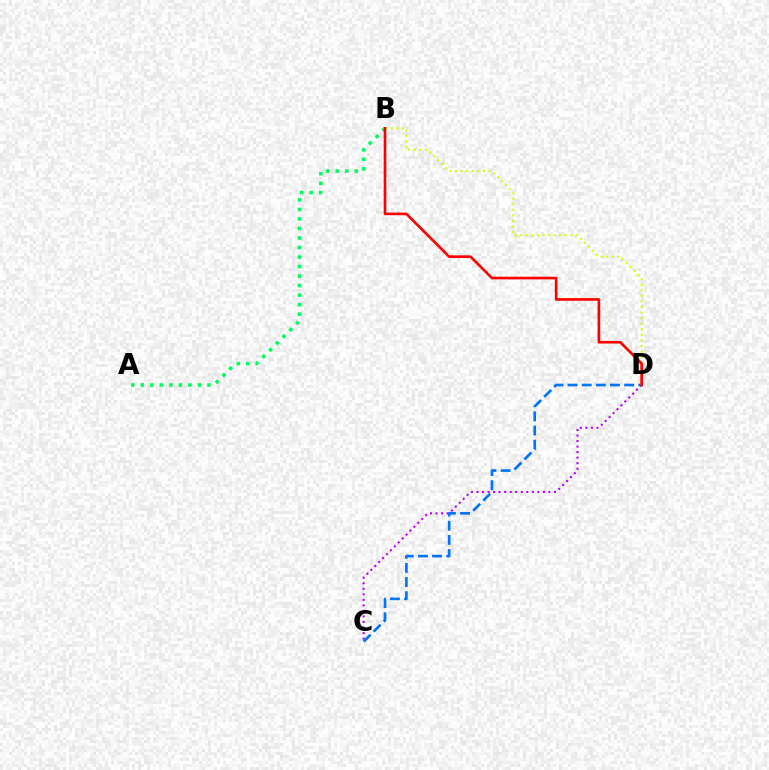{('A', 'B'): [{'color': '#00ff5c', 'line_style': 'dotted', 'thickness': 2.59}], ('C', 'D'): [{'color': '#b900ff', 'line_style': 'dotted', 'thickness': 1.5}, {'color': '#0074ff', 'line_style': 'dashed', 'thickness': 1.92}], ('B', 'D'): [{'color': '#d1ff00', 'line_style': 'dotted', 'thickness': 1.51}, {'color': '#ff0000', 'line_style': 'solid', 'thickness': 1.91}]}